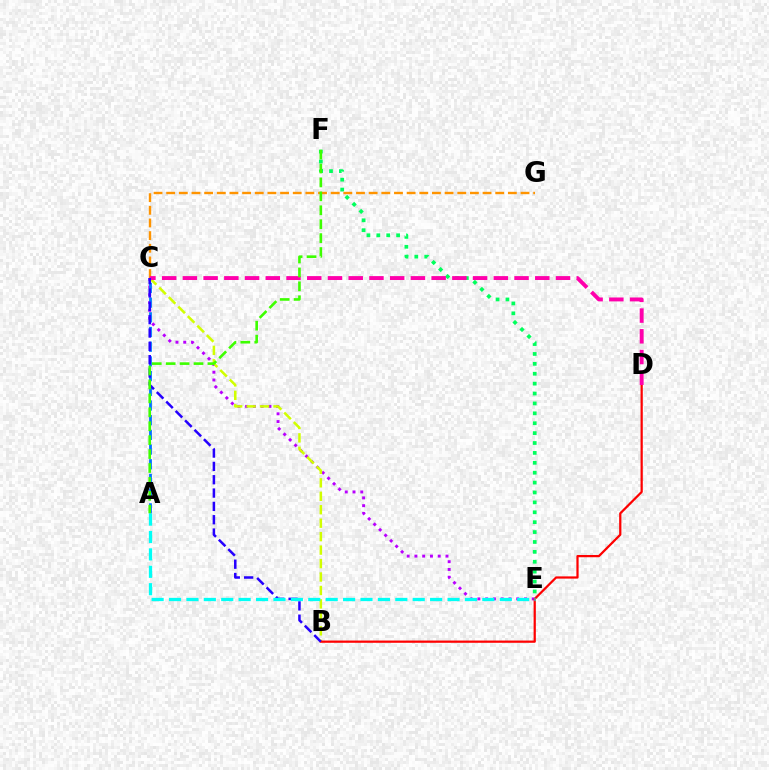{('C', 'E'): [{'color': '#b900ff', 'line_style': 'dotted', 'thickness': 2.11}], ('B', 'C'): [{'color': '#d1ff00', 'line_style': 'dashed', 'thickness': 1.83}, {'color': '#2500ff', 'line_style': 'dashed', 'thickness': 1.81}], ('E', 'F'): [{'color': '#00ff5c', 'line_style': 'dotted', 'thickness': 2.69}], ('A', 'C'): [{'color': '#0074ff', 'line_style': 'dashed', 'thickness': 2.0}], ('C', 'G'): [{'color': '#ff9400', 'line_style': 'dashed', 'thickness': 1.72}], ('B', 'D'): [{'color': '#ff0000', 'line_style': 'solid', 'thickness': 1.61}], ('C', 'D'): [{'color': '#ff00ac', 'line_style': 'dashed', 'thickness': 2.82}], ('A', 'F'): [{'color': '#3dff00', 'line_style': 'dashed', 'thickness': 1.89}], ('A', 'E'): [{'color': '#00fff6', 'line_style': 'dashed', 'thickness': 2.36}]}